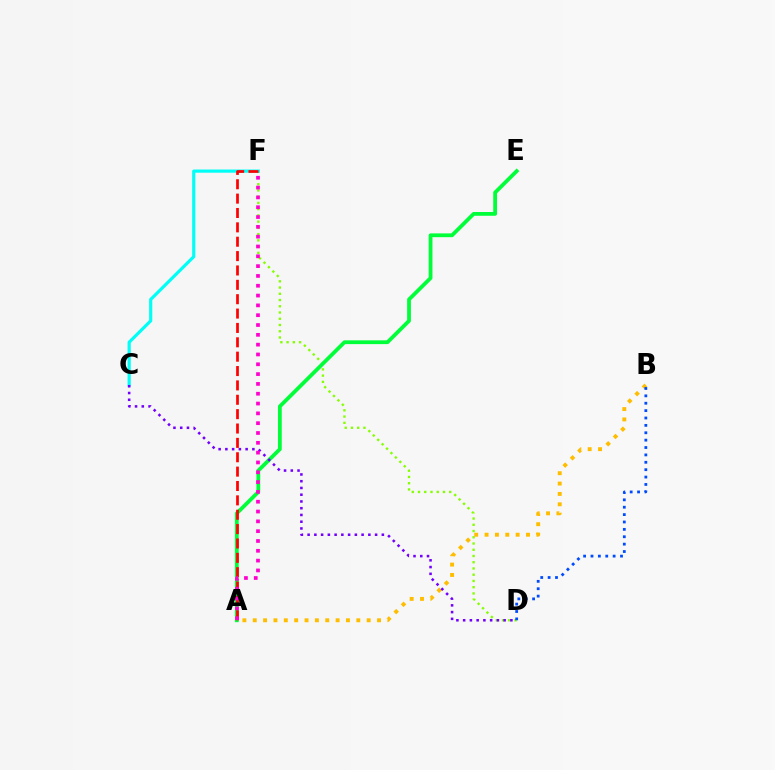{('D', 'F'): [{'color': '#84ff00', 'line_style': 'dotted', 'thickness': 1.7}], ('A', 'E'): [{'color': '#00ff39', 'line_style': 'solid', 'thickness': 2.72}], ('A', 'B'): [{'color': '#ffbd00', 'line_style': 'dotted', 'thickness': 2.81}], ('B', 'D'): [{'color': '#004bff', 'line_style': 'dotted', 'thickness': 2.01}], ('C', 'F'): [{'color': '#00fff6', 'line_style': 'solid', 'thickness': 2.29}], ('A', 'F'): [{'color': '#ff0000', 'line_style': 'dashed', 'thickness': 1.95}, {'color': '#ff00cf', 'line_style': 'dotted', 'thickness': 2.67}], ('C', 'D'): [{'color': '#7200ff', 'line_style': 'dotted', 'thickness': 1.83}]}